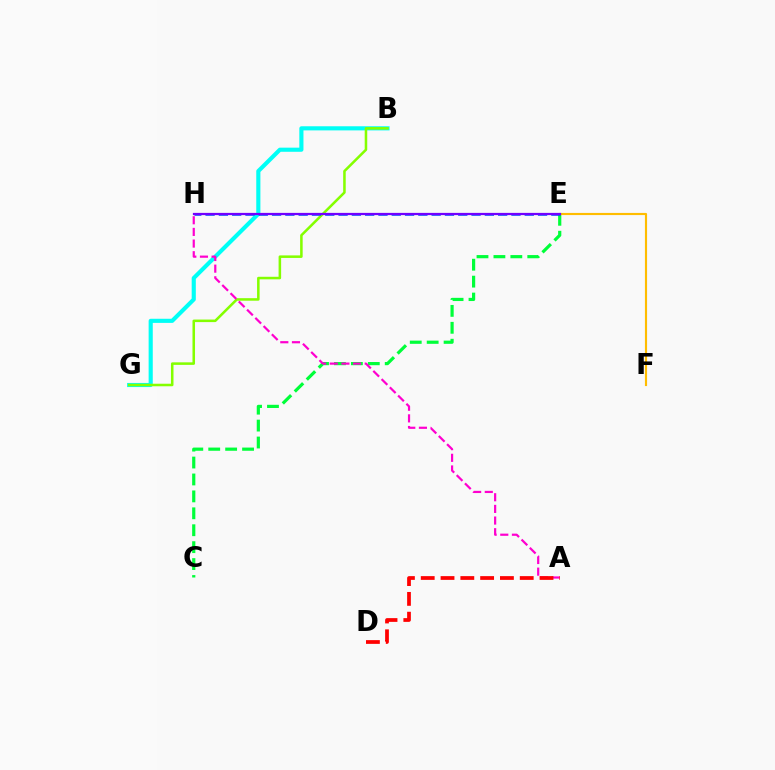{('C', 'E'): [{'color': '#00ff39', 'line_style': 'dashed', 'thickness': 2.3}], ('B', 'G'): [{'color': '#00fff6', 'line_style': 'solid', 'thickness': 2.97}, {'color': '#84ff00', 'line_style': 'solid', 'thickness': 1.83}], ('E', 'F'): [{'color': '#ffbd00', 'line_style': 'solid', 'thickness': 1.55}], ('E', 'H'): [{'color': '#004bff', 'line_style': 'dashed', 'thickness': 1.81}, {'color': '#7200ff', 'line_style': 'solid', 'thickness': 1.61}], ('A', 'H'): [{'color': '#ff00cf', 'line_style': 'dashed', 'thickness': 1.58}], ('A', 'D'): [{'color': '#ff0000', 'line_style': 'dashed', 'thickness': 2.69}]}